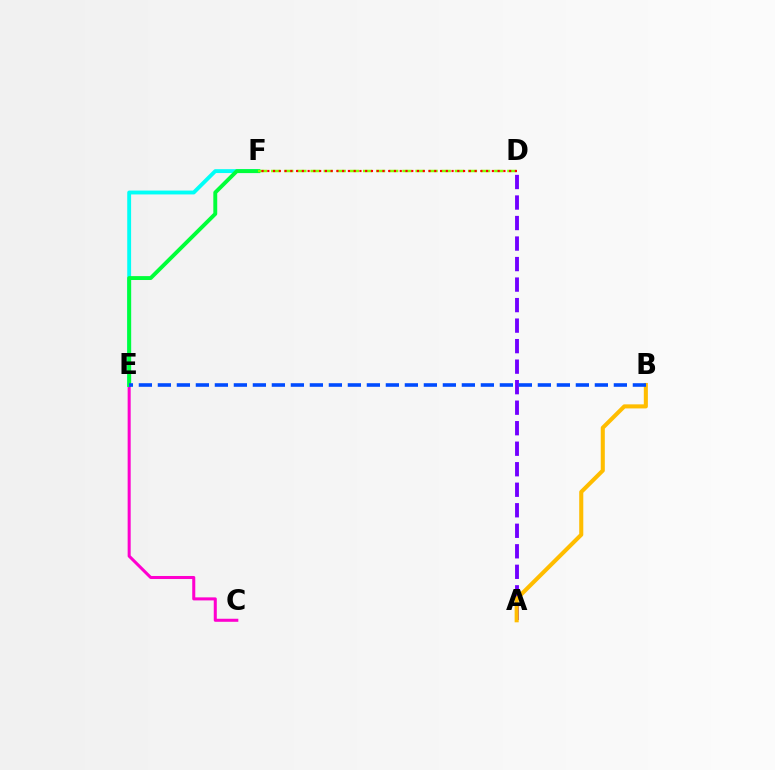{('A', 'D'): [{'color': '#7200ff', 'line_style': 'dashed', 'thickness': 2.79}], ('C', 'E'): [{'color': '#ff00cf', 'line_style': 'solid', 'thickness': 2.19}], ('E', 'F'): [{'color': '#00fff6', 'line_style': 'solid', 'thickness': 2.79}, {'color': '#00ff39', 'line_style': 'solid', 'thickness': 2.81}], ('A', 'B'): [{'color': '#ffbd00', 'line_style': 'solid', 'thickness': 2.93}], ('B', 'E'): [{'color': '#004bff', 'line_style': 'dashed', 'thickness': 2.58}], ('D', 'F'): [{'color': '#84ff00', 'line_style': 'dashed', 'thickness': 1.78}, {'color': '#ff0000', 'line_style': 'dotted', 'thickness': 1.56}]}